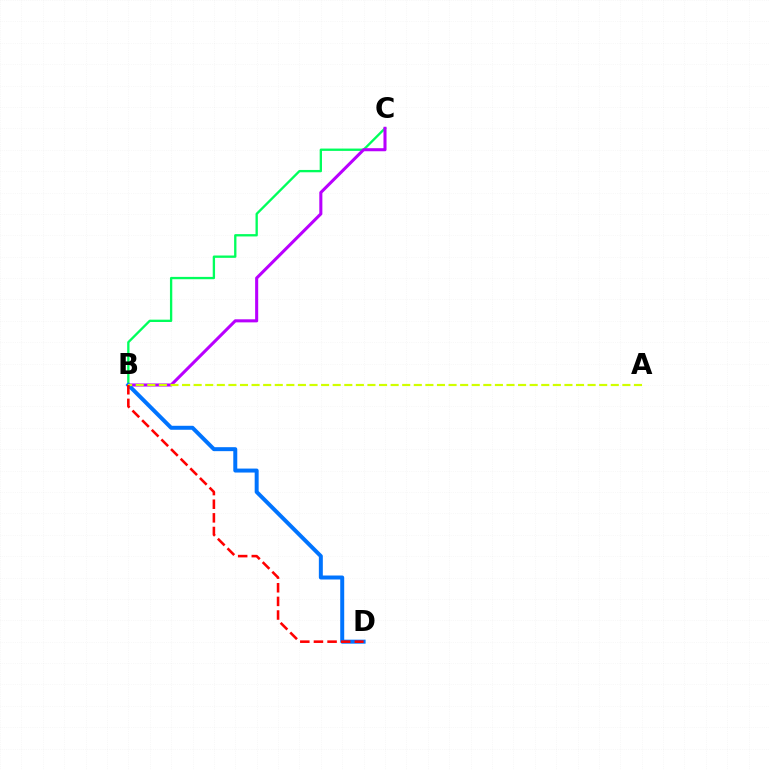{('B', 'C'): [{'color': '#00ff5c', 'line_style': 'solid', 'thickness': 1.68}, {'color': '#b900ff', 'line_style': 'solid', 'thickness': 2.21}], ('B', 'D'): [{'color': '#0074ff', 'line_style': 'solid', 'thickness': 2.86}, {'color': '#ff0000', 'line_style': 'dashed', 'thickness': 1.85}], ('A', 'B'): [{'color': '#d1ff00', 'line_style': 'dashed', 'thickness': 1.57}]}